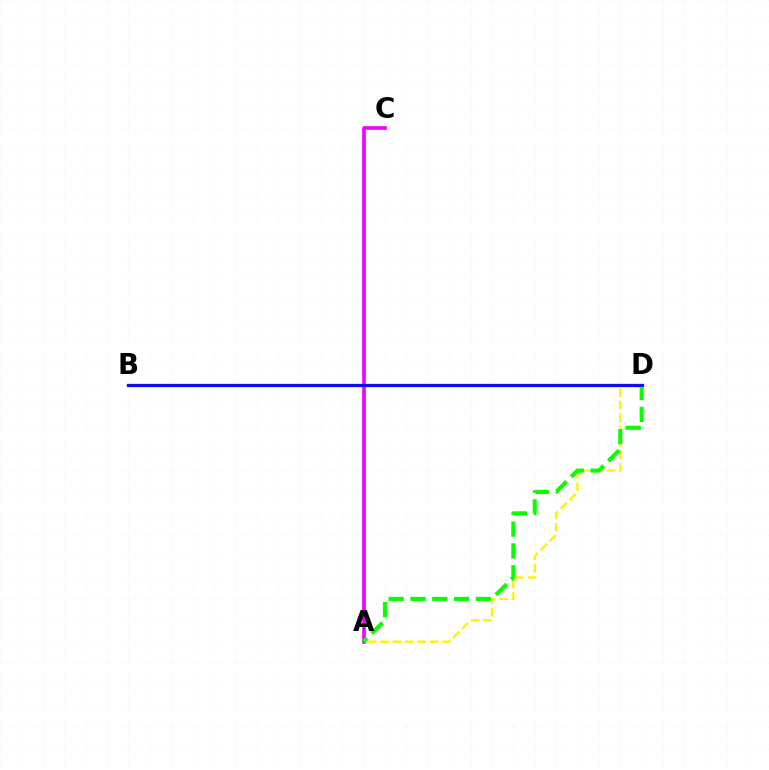{('A', 'D'): [{'color': '#fcf500', 'line_style': 'dashed', 'thickness': 1.69}, {'color': '#08ff00', 'line_style': 'dashed', 'thickness': 2.96}], ('A', 'C'): [{'color': '#ee00ff', 'line_style': 'solid', 'thickness': 2.63}], ('B', 'D'): [{'color': '#00fff6', 'line_style': 'dashed', 'thickness': 2.15}, {'color': '#ff0000', 'line_style': 'solid', 'thickness': 2.4}, {'color': '#0010ff', 'line_style': 'solid', 'thickness': 2.06}]}